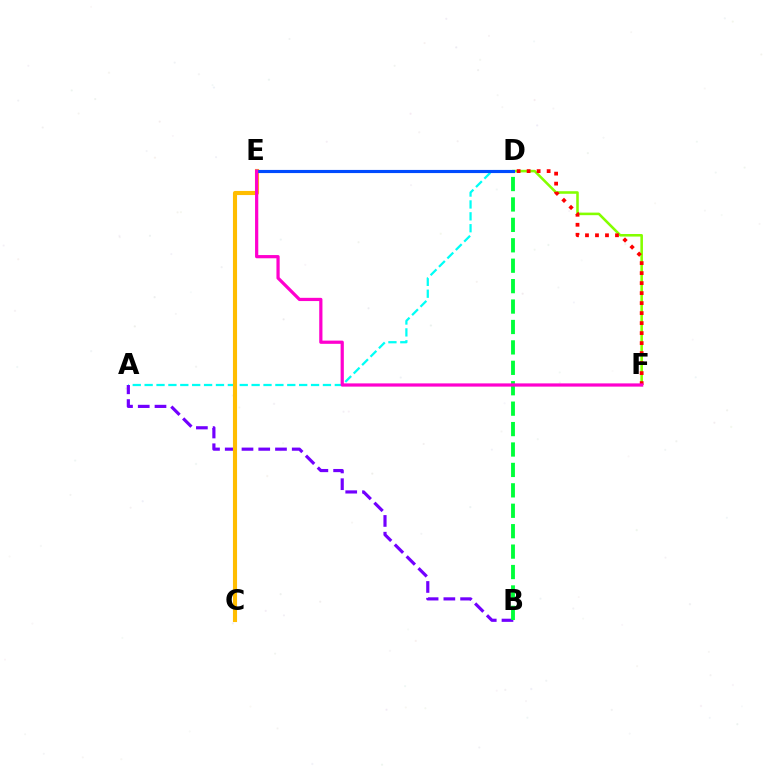{('A', 'D'): [{'color': '#00fff6', 'line_style': 'dashed', 'thickness': 1.61}], ('A', 'B'): [{'color': '#7200ff', 'line_style': 'dashed', 'thickness': 2.28}], ('D', 'F'): [{'color': '#84ff00', 'line_style': 'solid', 'thickness': 1.85}, {'color': '#ff0000', 'line_style': 'dotted', 'thickness': 2.72}], ('C', 'E'): [{'color': '#ffbd00', 'line_style': 'solid', 'thickness': 2.96}], ('B', 'D'): [{'color': '#00ff39', 'line_style': 'dashed', 'thickness': 2.77}], ('D', 'E'): [{'color': '#004bff', 'line_style': 'solid', 'thickness': 2.26}], ('E', 'F'): [{'color': '#ff00cf', 'line_style': 'solid', 'thickness': 2.32}]}